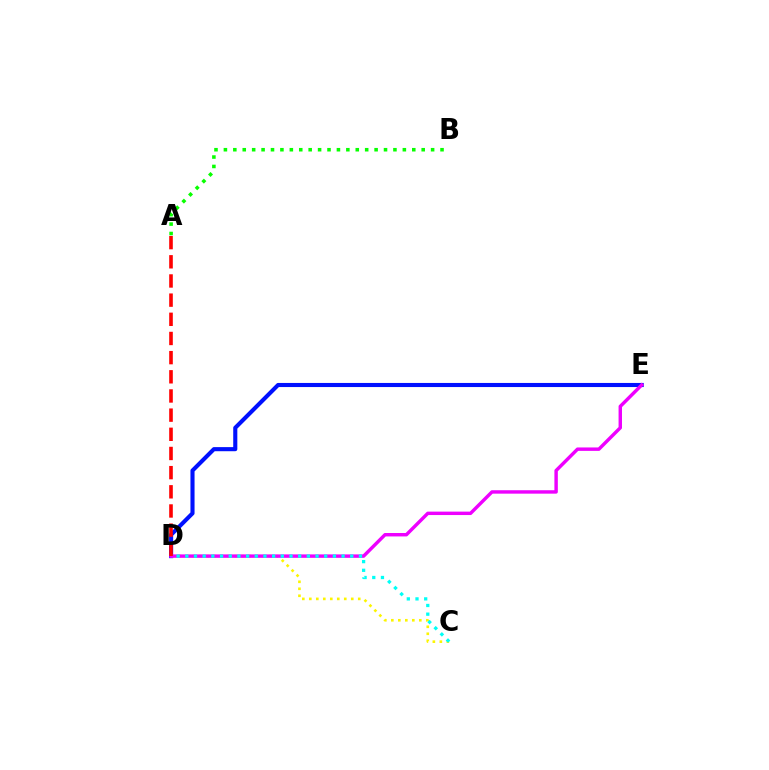{('D', 'E'): [{'color': '#0010ff', 'line_style': 'solid', 'thickness': 2.95}, {'color': '#ee00ff', 'line_style': 'solid', 'thickness': 2.47}], ('C', 'D'): [{'color': '#fcf500', 'line_style': 'dotted', 'thickness': 1.9}, {'color': '#00fff6', 'line_style': 'dotted', 'thickness': 2.36}], ('A', 'B'): [{'color': '#08ff00', 'line_style': 'dotted', 'thickness': 2.56}], ('A', 'D'): [{'color': '#ff0000', 'line_style': 'dashed', 'thickness': 2.6}]}